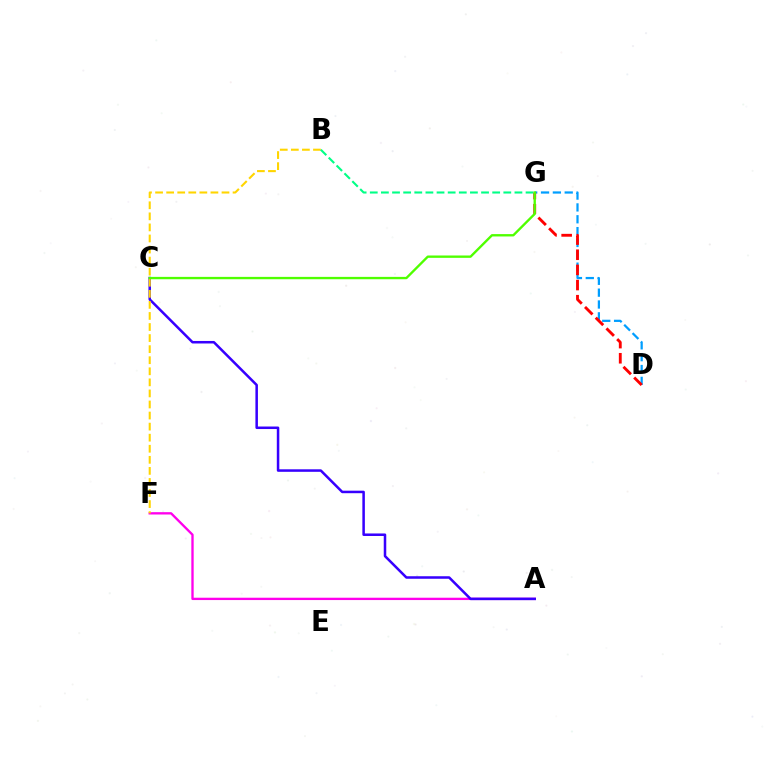{('D', 'G'): [{'color': '#009eff', 'line_style': 'dashed', 'thickness': 1.61}, {'color': '#ff0000', 'line_style': 'dashed', 'thickness': 2.06}], ('A', 'F'): [{'color': '#ff00ed', 'line_style': 'solid', 'thickness': 1.68}], ('A', 'C'): [{'color': '#3700ff', 'line_style': 'solid', 'thickness': 1.81}], ('B', 'F'): [{'color': '#ffd500', 'line_style': 'dashed', 'thickness': 1.5}], ('B', 'G'): [{'color': '#00ff86', 'line_style': 'dashed', 'thickness': 1.51}], ('C', 'G'): [{'color': '#4fff00', 'line_style': 'solid', 'thickness': 1.7}]}